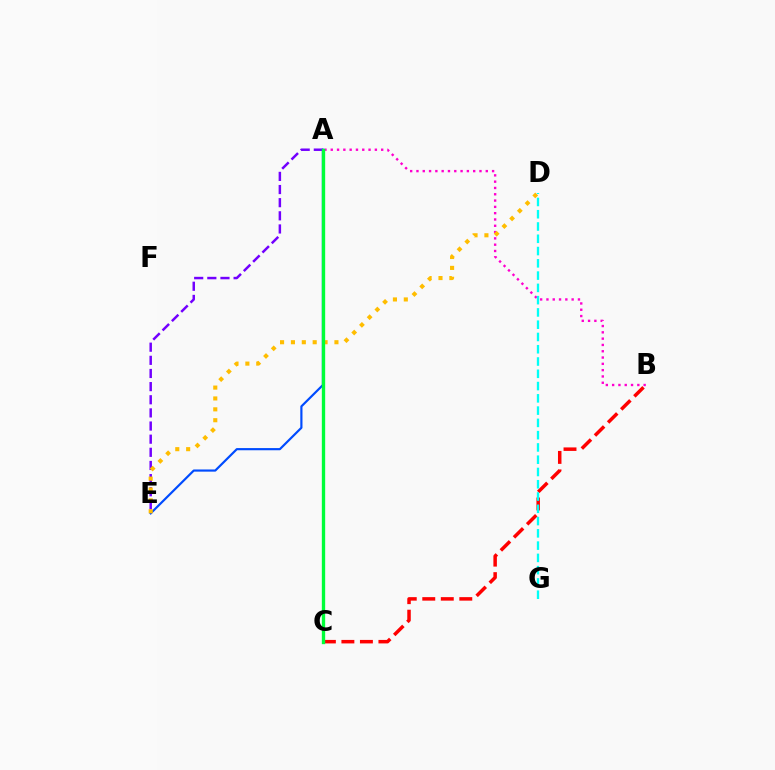{('A', 'C'): [{'color': '#84ff00', 'line_style': 'solid', 'thickness': 2.0}, {'color': '#00ff39', 'line_style': 'solid', 'thickness': 2.41}], ('B', 'C'): [{'color': '#ff0000', 'line_style': 'dashed', 'thickness': 2.52}], ('A', 'E'): [{'color': '#7200ff', 'line_style': 'dashed', 'thickness': 1.79}, {'color': '#004bff', 'line_style': 'solid', 'thickness': 1.56}], ('A', 'B'): [{'color': '#ff00cf', 'line_style': 'dotted', 'thickness': 1.71}], ('D', 'E'): [{'color': '#ffbd00', 'line_style': 'dotted', 'thickness': 2.95}], ('D', 'G'): [{'color': '#00fff6', 'line_style': 'dashed', 'thickness': 1.67}]}